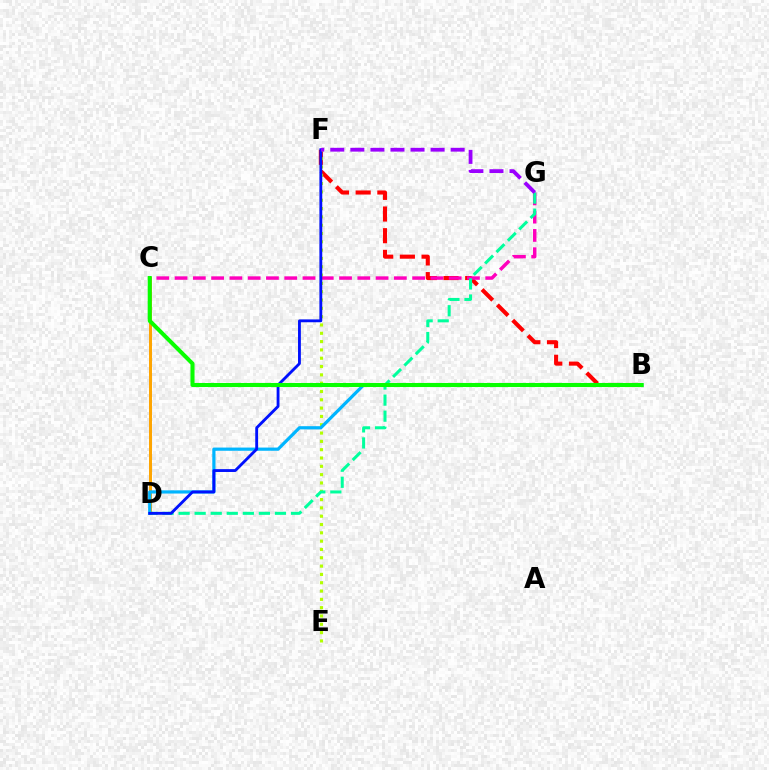{('B', 'F'): [{'color': '#ff0000', 'line_style': 'dashed', 'thickness': 2.94}], ('E', 'F'): [{'color': '#b3ff00', 'line_style': 'dotted', 'thickness': 2.26}], ('C', 'D'): [{'color': '#ffa500', 'line_style': 'solid', 'thickness': 2.14}], ('C', 'G'): [{'color': '#ff00bd', 'line_style': 'dashed', 'thickness': 2.48}], ('D', 'G'): [{'color': '#00ff9d', 'line_style': 'dashed', 'thickness': 2.18}], ('B', 'D'): [{'color': '#00b5ff', 'line_style': 'solid', 'thickness': 2.3}], ('D', 'F'): [{'color': '#0010ff', 'line_style': 'solid', 'thickness': 2.05}], ('F', 'G'): [{'color': '#9b00ff', 'line_style': 'dashed', 'thickness': 2.73}], ('B', 'C'): [{'color': '#08ff00', 'line_style': 'solid', 'thickness': 2.93}]}